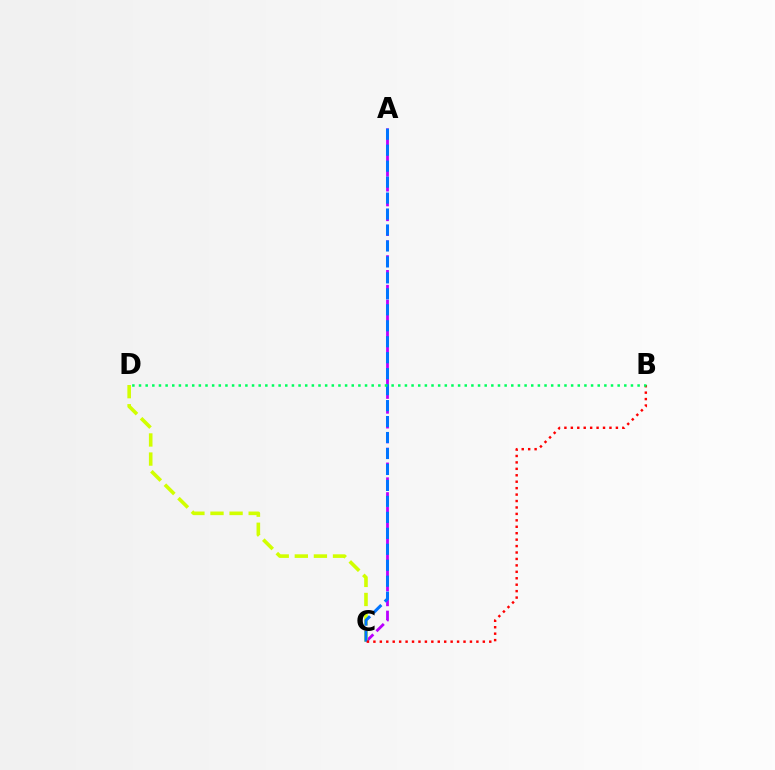{('A', 'C'): [{'color': '#b900ff', 'line_style': 'dashed', 'thickness': 2.01}, {'color': '#0074ff', 'line_style': 'dashed', 'thickness': 2.17}], ('C', 'D'): [{'color': '#d1ff00', 'line_style': 'dashed', 'thickness': 2.59}], ('B', 'C'): [{'color': '#ff0000', 'line_style': 'dotted', 'thickness': 1.75}], ('B', 'D'): [{'color': '#00ff5c', 'line_style': 'dotted', 'thickness': 1.81}]}